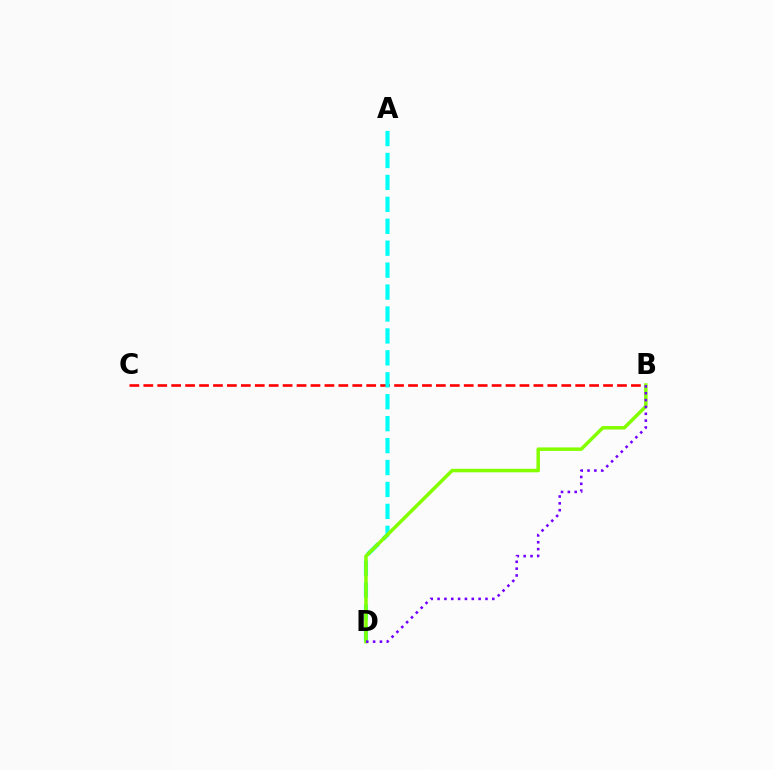{('B', 'C'): [{'color': '#ff0000', 'line_style': 'dashed', 'thickness': 1.89}], ('A', 'D'): [{'color': '#00fff6', 'line_style': 'dashed', 'thickness': 2.98}], ('B', 'D'): [{'color': '#84ff00', 'line_style': 'solid', 'thickness': 2.52}, {'color': '#7200ff', 'line_style': 'dotted', 'thickness': 1.86}]}